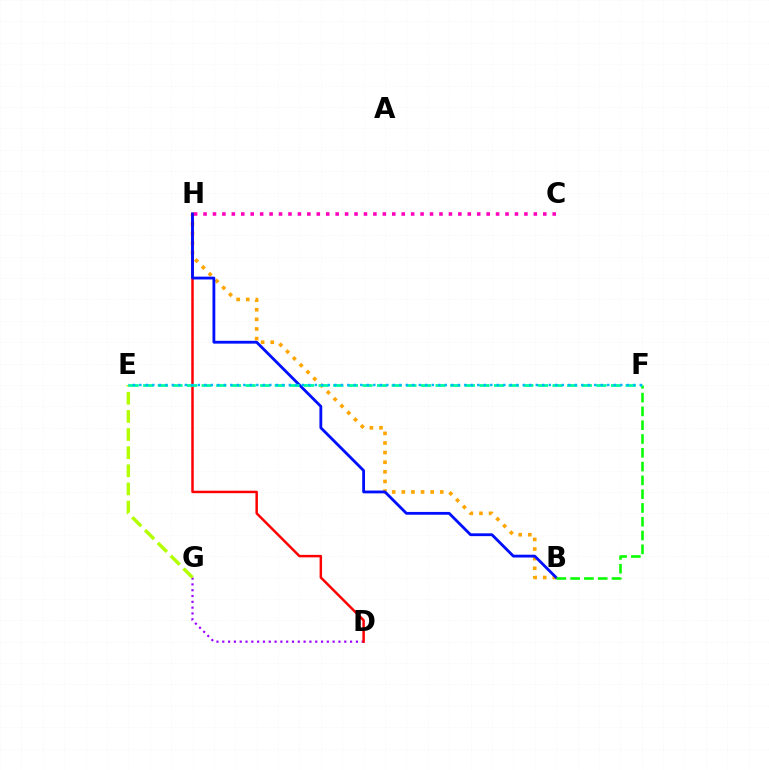{('D', 'G'): [{'color': '#9b00ff', 'line_style': 'dotted', 'thickness': 1.58}], ('B', 'H'): [{'color': '#ffa500', 'line_style': 'dotted', 'thickness': 2.61}, {'color': '#0010ff', 'line_style': 'solid', 'thickness': 2.03}], ('D', 'H'): [{'color': '#ff0000', 'line_style': 'solid', 'thickness': 1.79}], ('B', 'F'): [{'color': '#08ff00', 'line_style': 'dashed', 'thickness': 1.87}], ('C', 'H'): [{'color': '#ff00bd', 'line_style': 'dotted', 'thickness': 2.56}], ('E', 'G'): [{'color': '#b3ff00', 'line_style': 'dashed', 'thickness': 2.46}], ('E', 'F'): [{'color': '#00ff9d', 'line_style': 'dashed', 'thickness': 1.99}, {'color': '#00b5ff', 'line_style': 'dotted', 'thickness': 1.77}]}